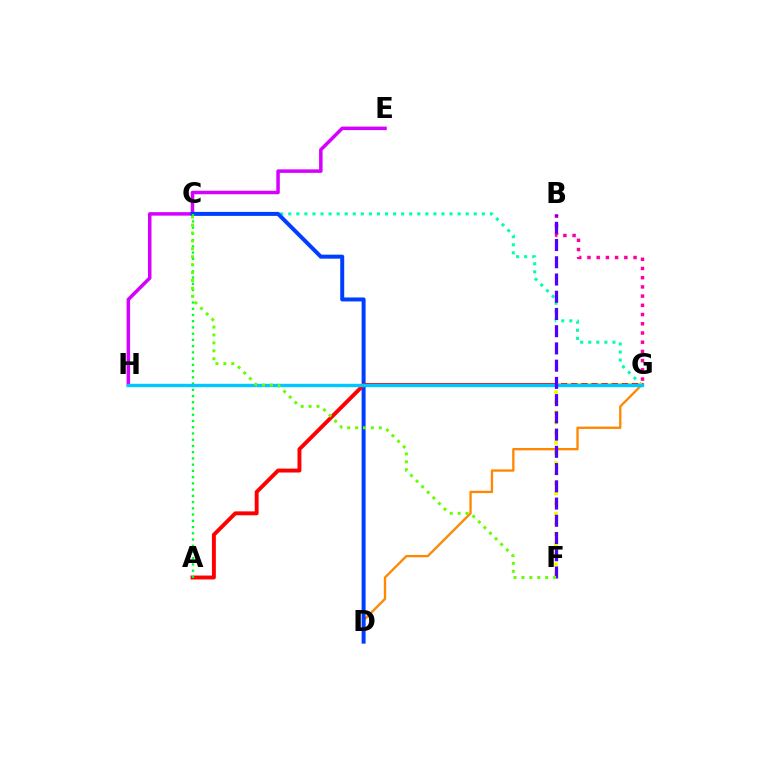{('C', 'G'): [{'color': '#00ffaf', 'line_style': 'dotted', 'thickness': 2.19}], ('D', 'G'): [{'color': '#ff8800', 'line_style': 'solid', 'thickness': 1.67}], ('E', 'H'): [{'color': '#d600ff', 'line_style': 'solid', 'thickness': 2.52}], ('C', 'D'): [{'color': '#003fff', 'line_style': 'solid', 'thickness': 2.87}], ('B', 'G'): [{'color': '#ff00a0', 'line_style': 'dotted', 'thickness': 2.5}], ('A', 'G'): [{'color': '#ff0000', 'line_style': 'solid', 'thickness': 2.82}], ('F', 'G'): [{'color': '#eeff00', 'line_style': 'dotted', 'thickness': 2.75}], ('A', 'C'): [{'color': '#00ff27', 'line_style': 'dotted', 'thickness': 1.69}], ('G', 'H'): [{'color': '#00c7ff', 'line_style': 'solid', 'thickness': 2.43}], ('B', 'F'): [{'color': '#4f00ff', 'line_style': 'dashed', 'thickness': 2.34}], ('C', 'F'): [{'color': '#66ff00', 'line_style': 'dotted', 'thickness': 2.15}]}